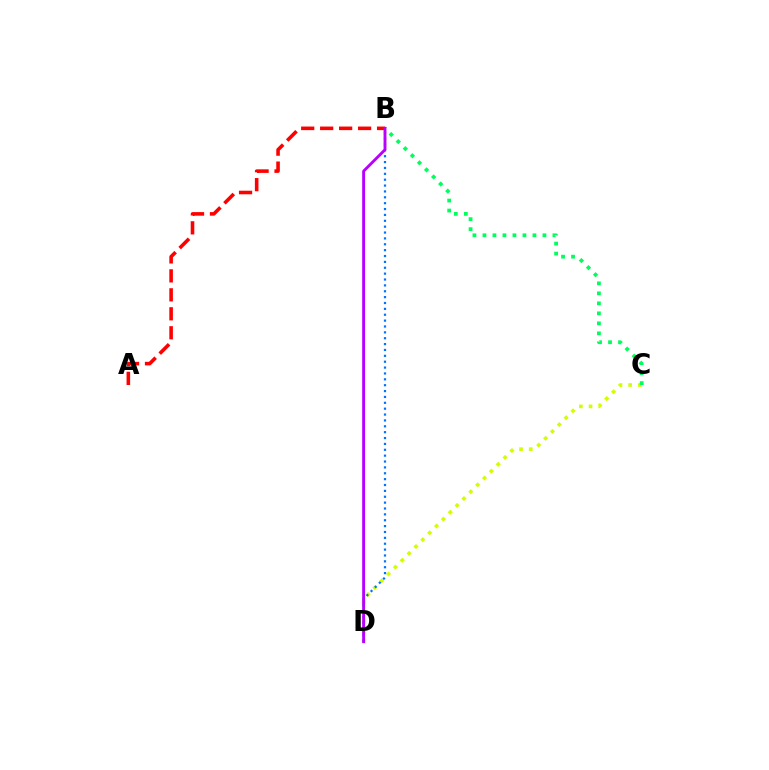{('A', 'B'): [{'color': '#ff0000', 'line_style': 'dashed', 'thickness': 2.58}], ('C', 'D'): [{'color': '#d1ff00', 'line_style': 'dotted', 'thickness': 2.63}], ('B', 'C'): [{'color': '#00ff5c', 'line_style': 'dotted', 'thickness': 2.72}], ('B', 'D'): [{'color': '#0074ff', 'line_style': 'dotted', 'thickness': 1.6}, {'color': '#b900ff', 'line_style': 'solid', 'thickness': 2.07}]}